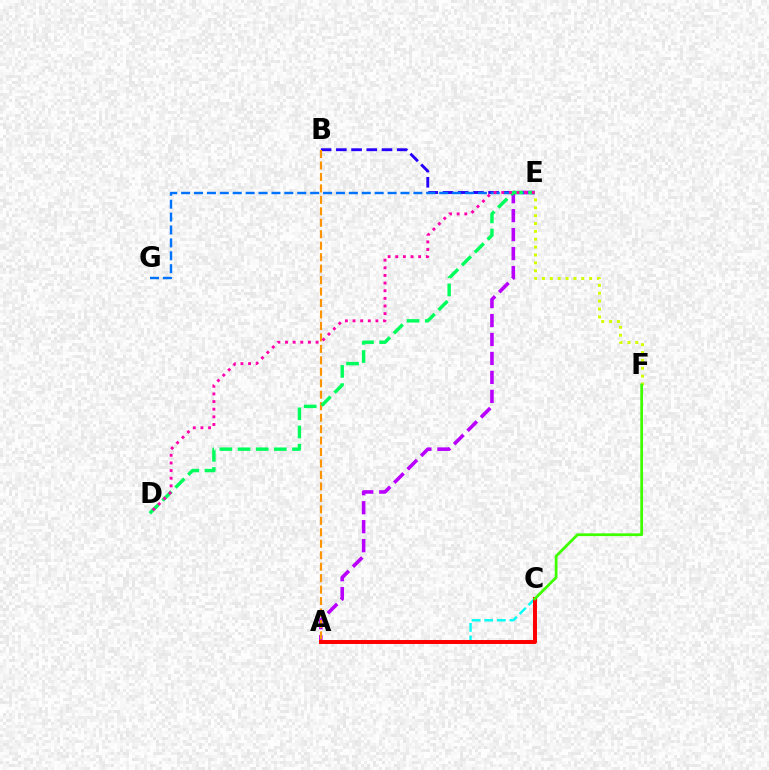{('B', 'E'): [{'color': '#2500ff', 'line_style': 'dashed', 'thickness': 2.07}], ('A', 'E'): [{'color': '#b900ff', 'line_style': 'dashed', 'thickness': 2.58}], ('A', 'B'): [{'color': '#ff9400', 'line_style': 'dashed', 'thickness': 1.56}], ('A', 'C'): [{'color': '#00fff6', 'line_style': 'dashed', 'thickness': 1.71}, {'color': '#ff0000', 'line_style': 'solid', 'thickness': 2.85}], ('E', 'F'): [{'color': '#d1ff00', 'line_style': 'dotted', 'thickness': 2.14}], ('E', 'G'): [{'color': '#0074ff', 'line_style': 'dashed', 'thickness': 1.75}], ('C', 'F'): [{'color': '#3dff00', 'line_style': 'solid', 'thickness': 1.97}], ('D', 'E'): [{'color': '#00ff5c', 'line_style': 'dashed', 'thickness': 2.47}, {'color': '#ff00ac', 'line_style': 'dotted', 'thickness': 2.07}]}